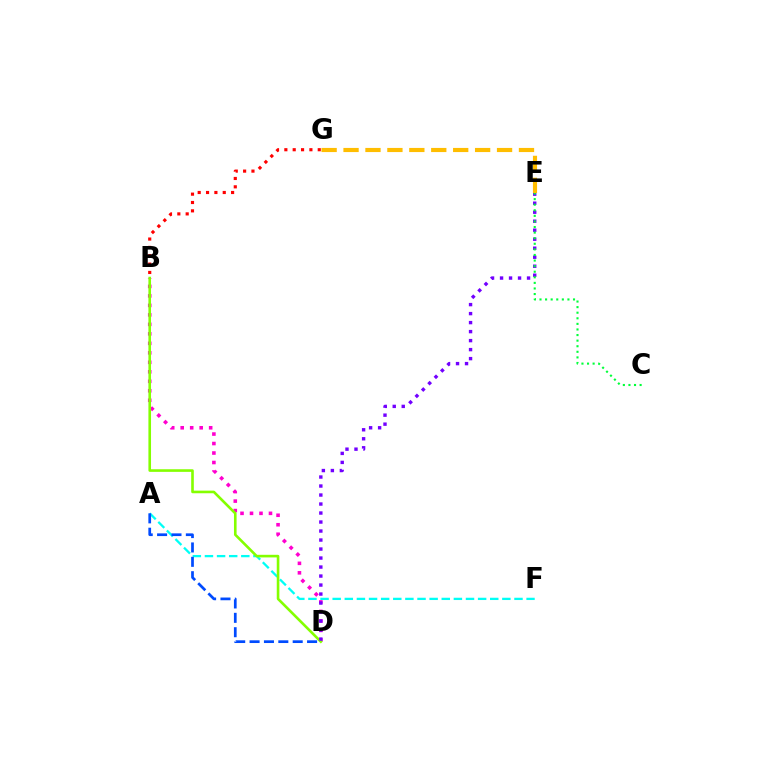{('B', 'D'): [{'color': '#ff00cf', 'line_style': 'dotted', 'thickness': 2.58}, {'color': '#84ff00', 'line_style': 'solid', 'thickness': 1.88}], ('A', 'F'): [{'color': '#00fff6', 'line_style': 'dashed', 'thickness': 1.65}], ('B', 'G'): [{'color': '#ff0000', 'line_style': 'dotted', 'thickness': 2.27}], ('D', 'E'): [{'color': '#7200ff', 'line_style': 'dotted', 'thickness': 2.45}], ('A', 'D'): [{'color': '#004bff', 'line_style': 'dashed', 'thickness': 1.95}], ('C', 'E'): [{'color': '#00ff39', 'line_style': 'dotted', 'thickness': 1.52}], ('E', 'G'): [{'color': '#ffbd00', 'line_style': 'dashed', 'thickness': 2.98}]}